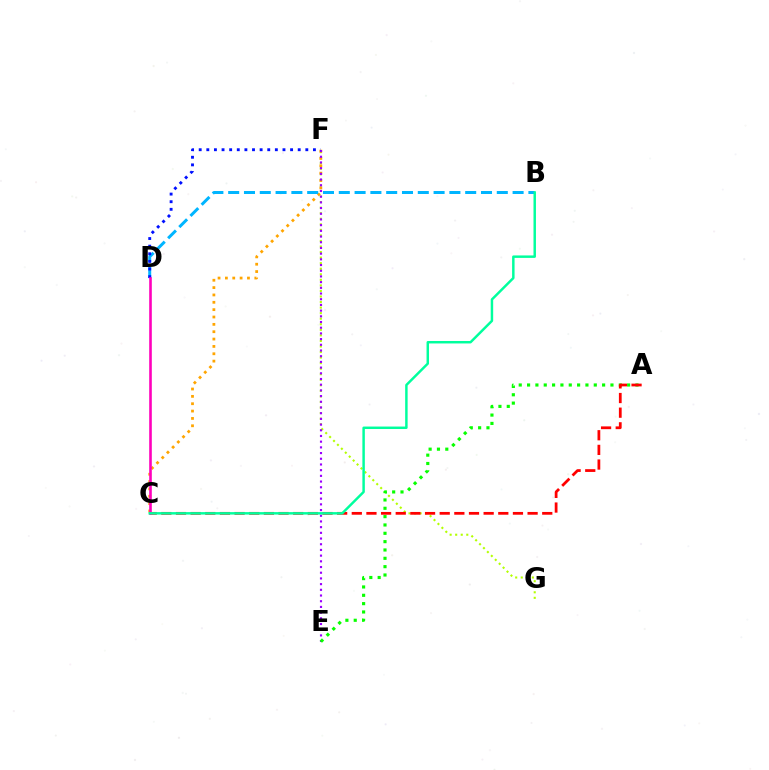{('F', 'G'): [{'color': '#b3ff00', 'line_style': 'dotted', 'thickness': 1.51}], ('C', 'F'): [{'color': '#ffa500', 'line_style': 'dotted', 'thickness': 2.0}], ('E', 'F'): [{'color': '#9b00ff', 'line_style': 'dotted', 'thickness': 1.55}], ('A', 'E'): [{'color': '#08ff00', 'line_style': 'dotted', 'thickness': 2.27}], ('B', 'D'): [{'color': '#00b5ff', 'line_style': 'dashed', 'thickness': 2.15}], ('D', 'F'): [{'color': '#0010ff', 'line_style': 'dotted', 'thickness': 2.07}], ('A', 'C'): [{'color': '#ff0000', 'line_style': 'dashed', 'thickness': 1.99}], ('C', 'D'): [{'color': '#ff00bd', 'line_style': 'solid', 'thickness': 1.88}], ('B', 'C'): [{'color': '#00ff9d', 'line_style': 'solid', 'thickness': 1.77}]}